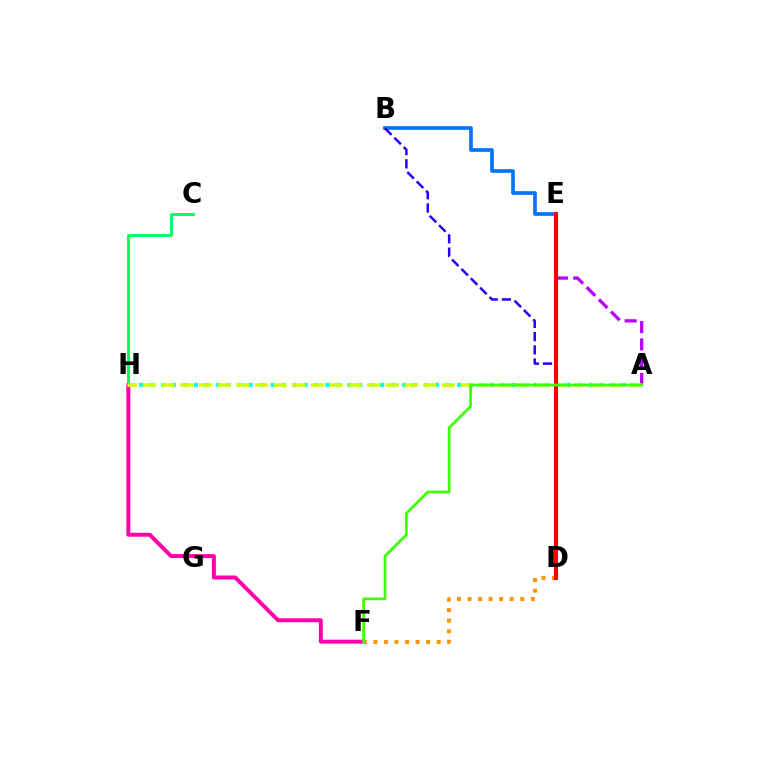{('A', 'E'): [{'color': '#b900ff', 'line_style': 'dashed', 'thickness': 2.35}], ('B', 'E'): [{'color': '#0074ff', 'line_style': 'solid', 'thickness': 2.63}], ('A', 'H'): [{'color': '#00fff6', 'line_style': 'dotted', 'thickness': 2.98}, {'color': '#d1ff00', 'line_style': 'dashed', 'thickness': 2.54}], ('F', 'H'): [{'color': '#ff00ac', 'line_style': 'solid', 'thickness': 2.84}], ('D', 'F'): [{'color': '#ff9400', 'line_style': 'dotted', 'thickness': 2.87}], ('C', 'H'): [{'color': '#00ff5c', 'line_style': 'solid', 'thickness': 2.08}], ('B', 'D'): [{'color': '#2500ff', 'line_style': 'dashed', 'thickness': 1.8}], ('D', 'E'): [{'color': '#ff0000', 'line_style': 'solid', 'thickness': 2.95}], ('A', 'F'): [{'color': '#3dff00', 'line_style': 'solid', 'thickness': 1.93}]}